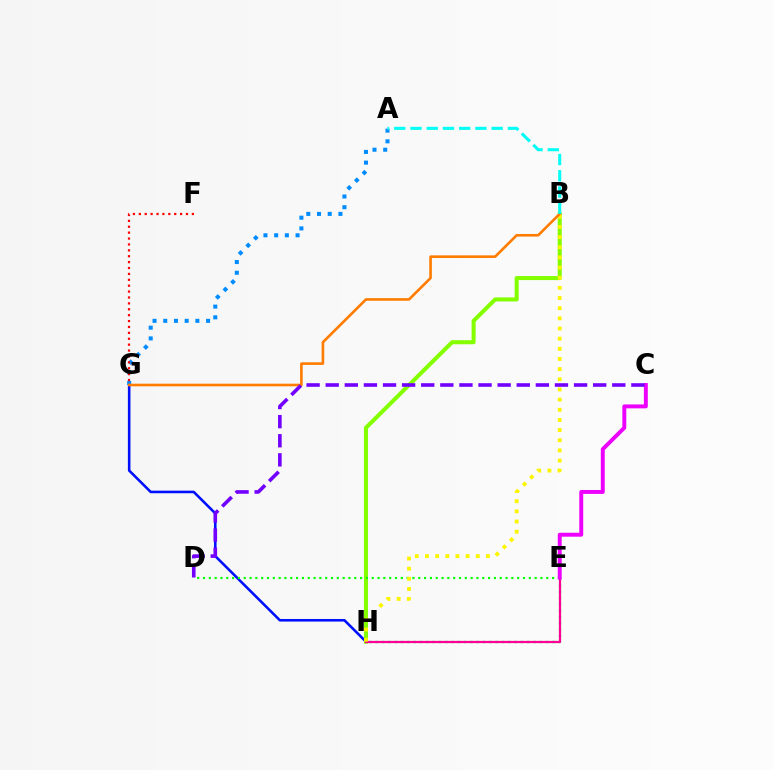{('G', 'H'): [{'color': '#0010ff', 'line_style': 'solid', 'thickness': 1.86}], ('B', 'H'): [{'color': '#84ff00', 'line_style': 'solid', 'thickness': 2.91}, {'color': '#fcf500', 'line_style': 'dotted', 'thickness': 2.76}], ('E', 'H'): [{'color': '#00ff74', 'line_style': 'dotted', 'thickness': 1.71}, {'color': '#ff0094', 'line_style': 'solid', 'thickness': 1.6}], ('A', 'G'): [{'color': '#008cff', 'line_style': 'dotted', 'thickness': 2.91}], ('D', 'E'): [{'color': '#08ff00', 'line_style': 'dotted', 'thickness': 1.58}], ('F', 'G'): [{'color': '#ff0000', 'line_style': 'dotted', 'thickness': 1.6}], ('B', 'G'): [{'color': '#ff7c00', 'line_style': 'solid', 'thickness': 1.88}], ('A', 'B'): [{'color': '#00fff6', 'line_style': 'dashed', 'thickness': 2.21}], ('C', 'E'): [{'color': '#ee00ff', 'line_style': 'solid', 'thickness': 2.83}], ('C', 'D'): [{'color': '#7200ff', 'line_style': 'dashed', 'thickness': 2.6}]}